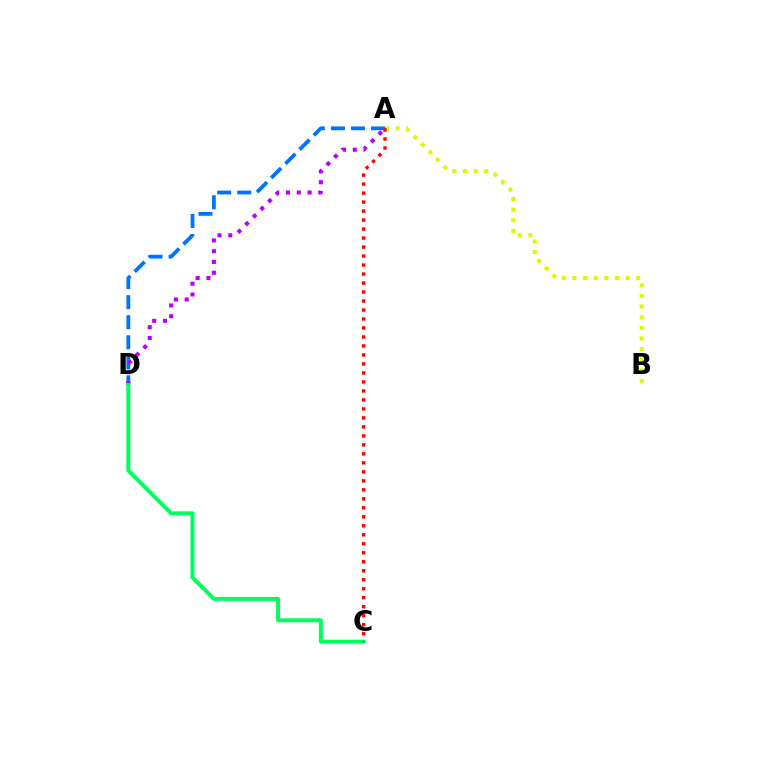{('A', 'D'): [{'color': '#0074ff', 'line_style': 'dashed', 'thickness': 2.72}, {'color': '#b900ff', 'line_style': 'dotted', 'thickness': 2.93}], ('C', 'D'): [{'color': '#00ff5c', 'line_style': 'solid', 'thickness': 2.85}], ('A', 'B'): [{'color': '#d1ff00', 'line_style': 'dotted', 'thickness': 2.89}], ('A', 'C'): [{'color': '#ff0000', 'line_style': 'dotted', 'thickness': 2.44}]}